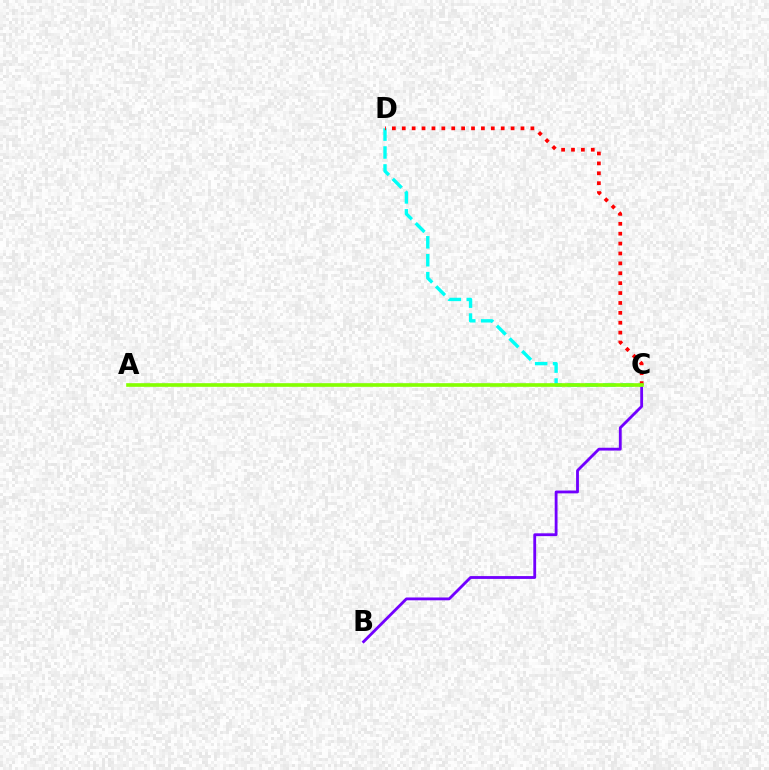{('B', 'C'): [{'color': '#7200ff', 'line_style': 'solid', 'thickness': 2.03}], ('C', 'D'): [{'color': '#00fff6', 'line_style': 'dashed', 'thickness': 2.43}, {'color': '#ff0000', 'line_style': 'dotted', 'thickness': 2.69}], ('A', 'C'): [{'color': '#84ff00', 'line_style': 'solid', 'thickness': 2.62}]}